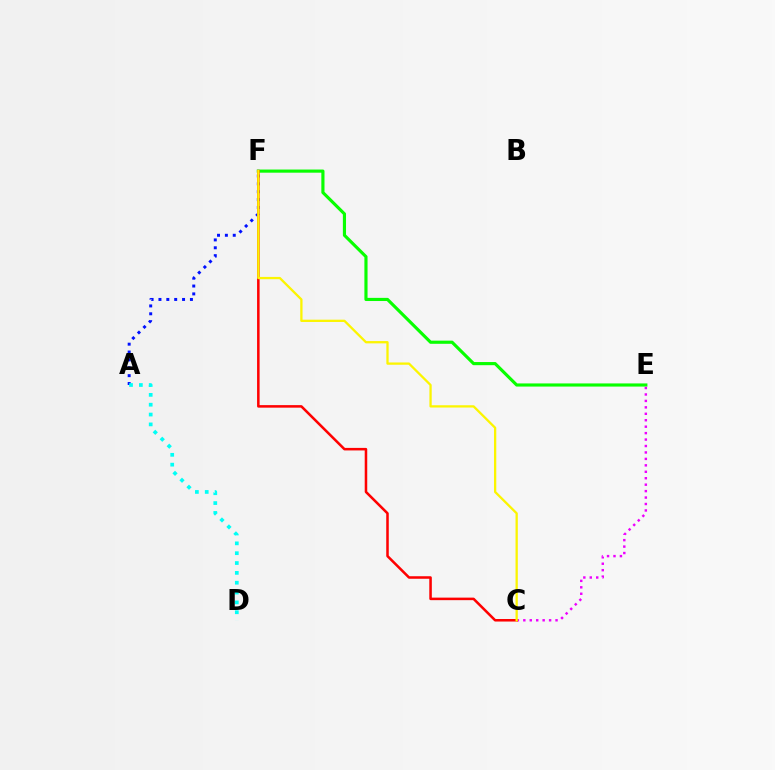{('A', 'F'): [{'color': '#0010ff', 'line_style': 'dotted', 'thickness': 2.14}], ('E', 'F'): [{'color': '#08ff00', 'line_style': 'solid', 'thickness': 2.27}], ('C', 'E'): [{'color': '#ee00ff', 'line_style': 'dotted', 'thickness': 1.75}], ('C', 'F'): [{'color': '#ff0000', 'line_style': 'solid', 'thickness': 1.82}, {'color': '#fcf500', 'line_style': 'solid', 'thickness': 1.65}], ('A', 'D'): [{'color': '#00fff6', 'line_style': 'dotted', 'thickness': 2.67}]}